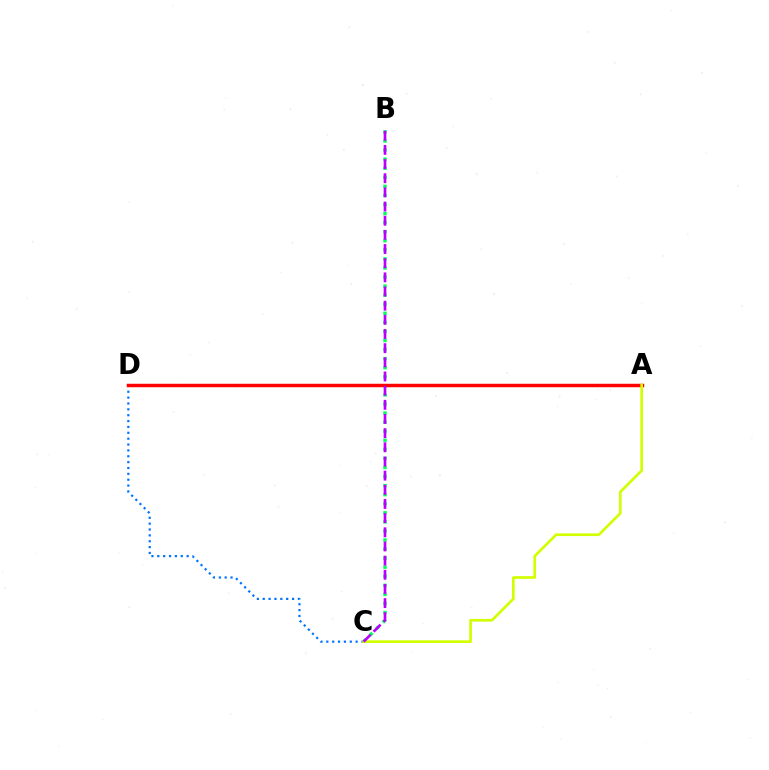{('B', 'C'): [{'color': '#00ff5c', 'line_style': 'dotted', 'thickness': 2.46}, {'color': '#b900ff', 'line_style': 'dashed', 'thickness': 1.92}], ('C', 'D'): [{'color': '#0074ff', 'line_style': 'dotted', 'thickness': 1.59}], ('A', 'D'): [{'color': '#ff0000', 'line_style': 'solid', 'thickness': 2.5}], ('A', 'C'): [{'color': '#d1ff00', 'line_style': 'solid', 'thickness': 1.93}]}